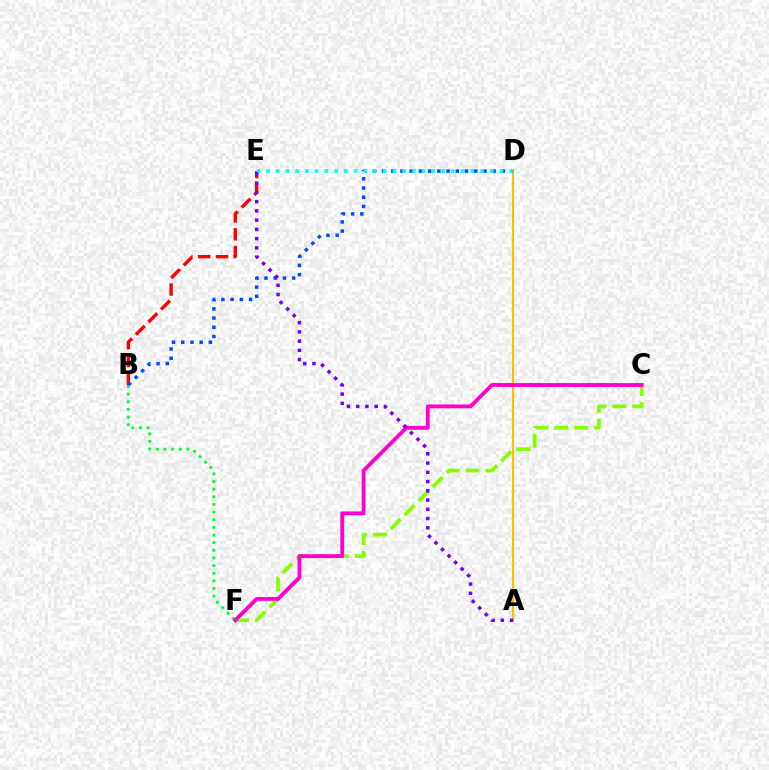{('B', 'E'): [{'color': '#ff0000', 'line_style': 'dashed', 'thickness': 2.42}], ('A', 'D'): [{'color': '#ffbd00', 'line_style': 'solid', 'thickness': 1.51}], ('C', 'F'): [{'color': '#84ff00', 'line_style': 'dashed', 'thickness': 2.69}, {'color': '#ff00cf', 'line_style': 'solid', 'thickness': 2.77}], ('B', 'F'): [{'color': '#00ff39', 'line_style': 'dotted', 'thickness': 2.08}], ('B', 'D'): [{'color': '#004bff', 'line_style': 'dotted', 'thickness': 2.5}], ('D', 'E'): [{'color': '#00fff6', 'line_style': 'dotted', 'thickness': 2.64}], ('A', 'E'): [{'color': '#7200ff', 'line_style': 'dotted', 'thickness': 2.51}]}